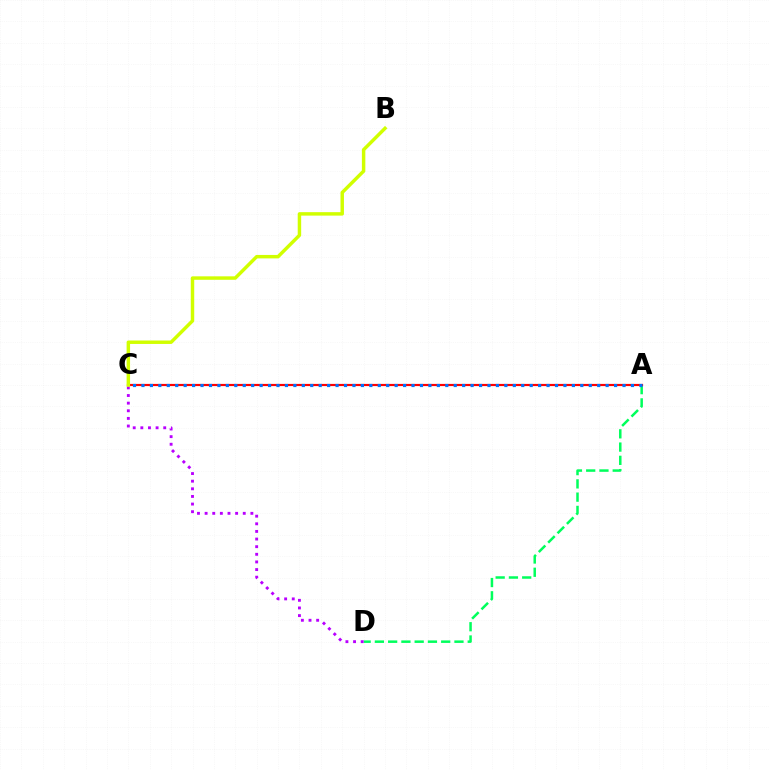{('A', 'D'): [{'color': '#00ff5c', 'line_style': 'dashed', 'thickness': 1.8}], ('A', 'C'): [{'color': '#ff0000', 'line_style': 'solid', 'thickness': 1.58}, {'color': '#0074ff', 'line_style': 'dotted', 'thickness': 2.29}], ('C', 'D'): [{'color': '#b900ff', 'line_style': 'dotted', 'thickness': 2.07}], ('B', 'C'): [{'color': '#d1ff00', 'line_style': 'solid', 'thickness': 2.49}]}